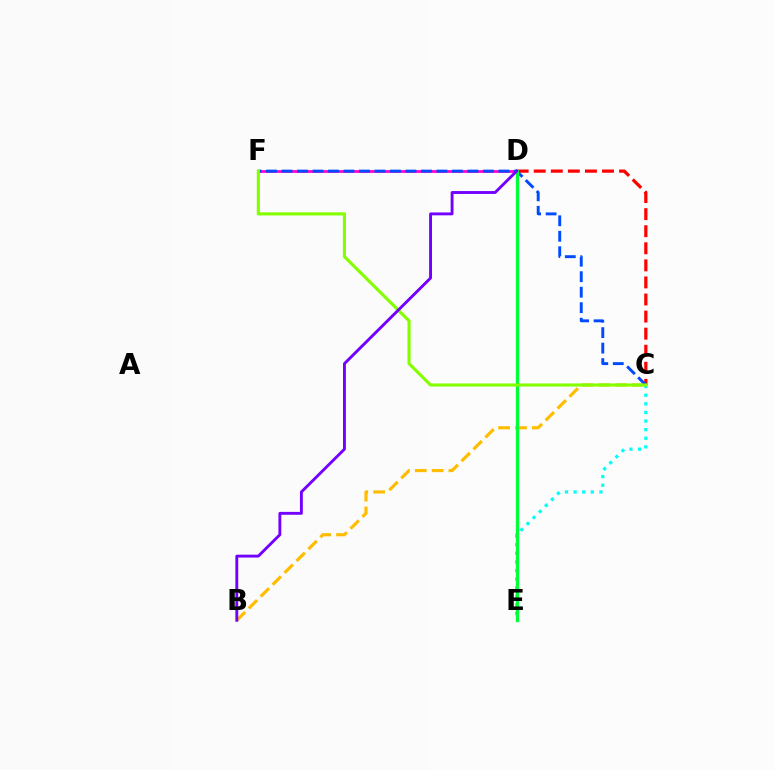{('B', 'C'): [{'color': '#ffbd00', 'line_style': 'dashed', 'thickness': 2.29}], ('D', 'F'): [{'color': '#ff00cf', 'line_style': 'solid', 'thickness': 2.0}], ('C', 'D'): [{'color': '#ff0000', 'line_style': 'dashed', 'thickness': 2.32}], ('C', 'E'): [{'color': '#00fff6', 'line_style': 'dotted', 'thickness': 2.34}], ('C', 'F'): [{'color': '#004bff', 'line_style': 'dashed', 'thickness': 2.1}, {'color': '#84ff00', 'line_style': 'solid', 'thickness': 2.25}], ('D', 'E'): [{'color': '#00ff39', 'line_style': 'solid', 'thickness': 2.39}], ('B', 'D'): [{'color': '#7200ff', 'line_style': 'solid', 'thickness': 2.07}]}